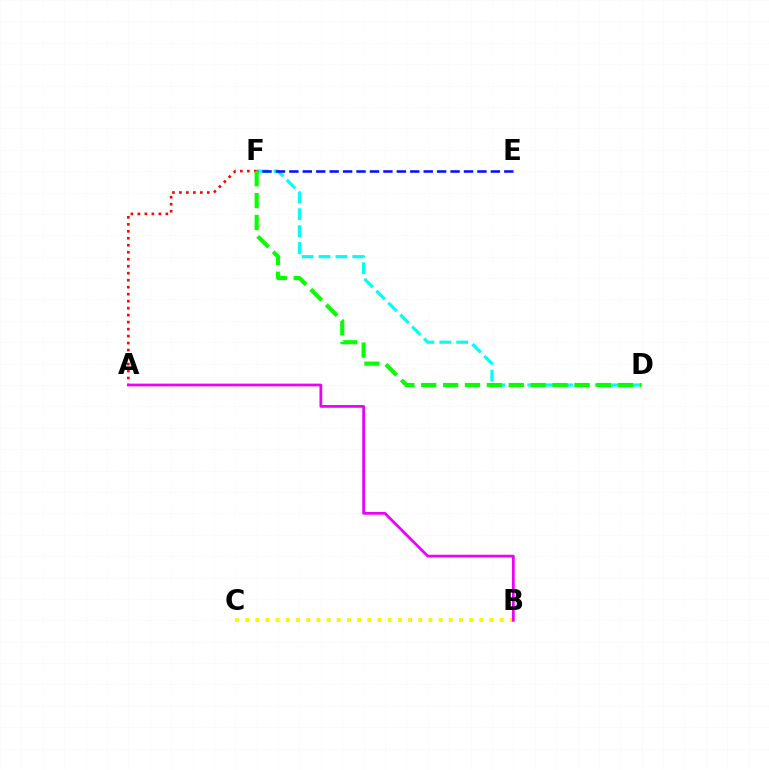{('D', 'F'): [{'color': '#00fff6', 'line_style': 'dashed', 'thickness': 2.29}, {'color': '#08ff00', 'line_style': 'dashed', 'thickness': 2.97}], ('A', 'F'): [{'color': '#ff0000', 'line_style': 'dotted', 'thickness': 1.9}], ('B', 'C'): [{'color': '#fcf500', 'line_style': 'dotted', 'thickness': 2.77}], ('E', 'F'): [{'color': '#0010ff', 'line_style': 'dashed', 'thickness': 1.82}], ('A', 'B'): [{'color': '#ee00ff', 'line_style': 'solid', 'thickness': 1.99}]}